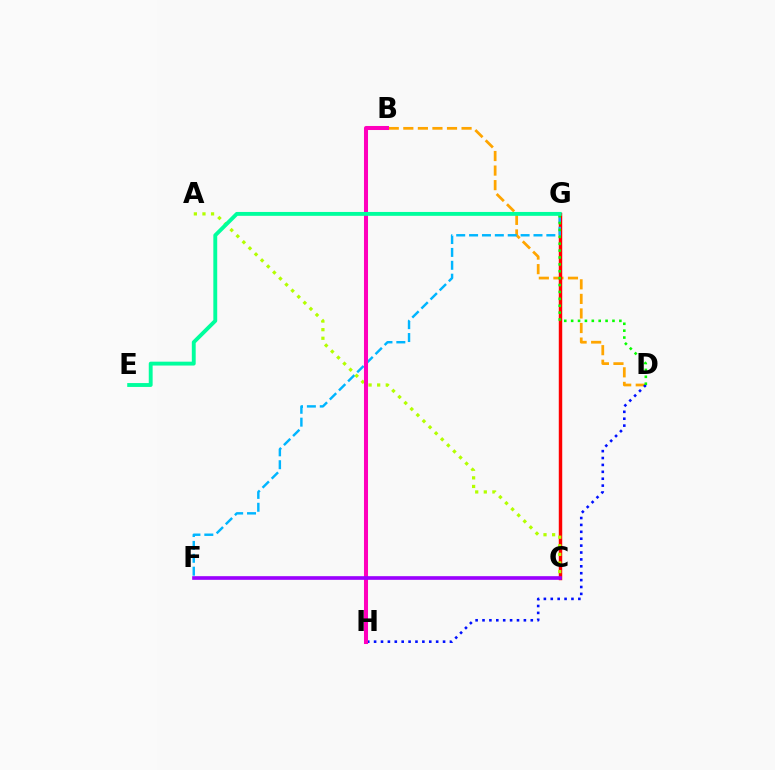{('B', 'D'): [{'color': '#ffa500', 'line_style': 'dashed', 'thickness': 1.98}], ('C', 'G'): [{'color': '#ff0000', 'line_style': 'solid', 'thickness': 2.48}], ('F', 'G'): [{'color': '#00b5ff', 'line_style': 'dashed', 'thickness': 1.75}], ('D', 'H'): [{'color': '#0010ff', 'line_style': 'dotted', 'thickness': 1.87}], ('D', 'G'): [{'color': '#08ff00', 'line_style': 'dotted', 'thickness': 1.87}], ('A', 'C'): [{'color': '#b3ff00', 'line_style': 'dotted', 'thickness': 2.34}], ('B', 'H'): [{'color': '#ff00bd', 'line_style': 'solid', 'thickness': 2.91}], ('E', 'G'): [{'color': '#00ff9d', 'line_style': 'solid', 'thickness': 2.79}], ('C', 'F'): [{'color': '#9b00ff', 'line_style': 'solid', 'thickness': 2.63}]}